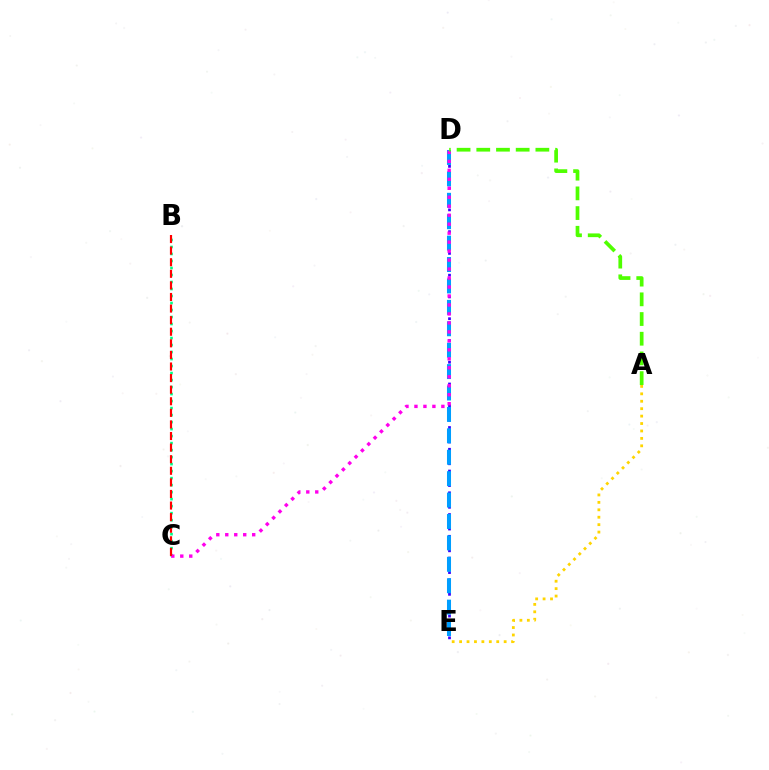{('D', 'E'): [{'color': '#3700ff', 'line_style': 'dotted', 'thickness': 1.97}, {'color': '#009eff', 'line_style': 'dashed', 'thickness': 2.91}], ('B', 'C'): [{'color': '#00ff86', 'line_style': 'dotted', 'thickness': 1.9}, {'color': '#ff0000', 'line_style': 'dashed', 'thickness': 1.57}], ('C', 'D'): [{'color': '#ff00ed', 'line_style': 'dotted', 'thickness': 2.44}], ('A', 'E'): [{'color': '#ffd500', 'line_style': 'dotted', 'thickness': 2.02}], ('A', 'D'): [{'color': '#4fff00', 'line_style': 'dashed', 'thickness': 2.68}]}